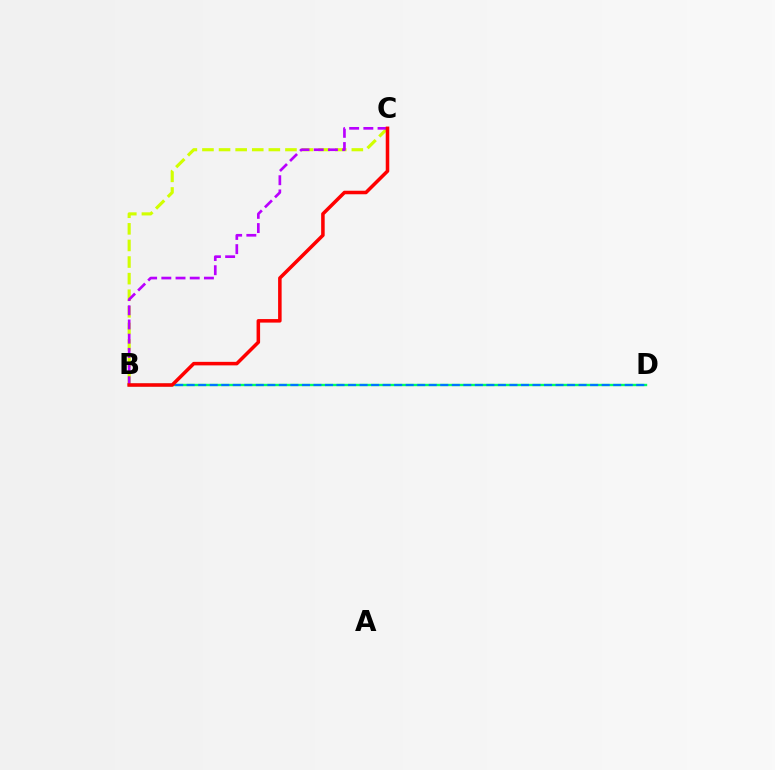{('B', 'D'): [{'color': '#00ff5c', 'line_style': 'solid', 'thickness': 1.72}, {'color': '#0074ff', 'line_style': 'dashed', 'thickness': 1.57}], ('B', 'C'): [{'color': '#d1ff00', 'line_style': 'dashed', 'thickness': 2.25}, {'color': '#b900ff', 'line_style': 'dashed', 'thickness': 1.93}, {'color': '#ff0000', 'line_style': 'solid', 'thickness': 2.54}]}